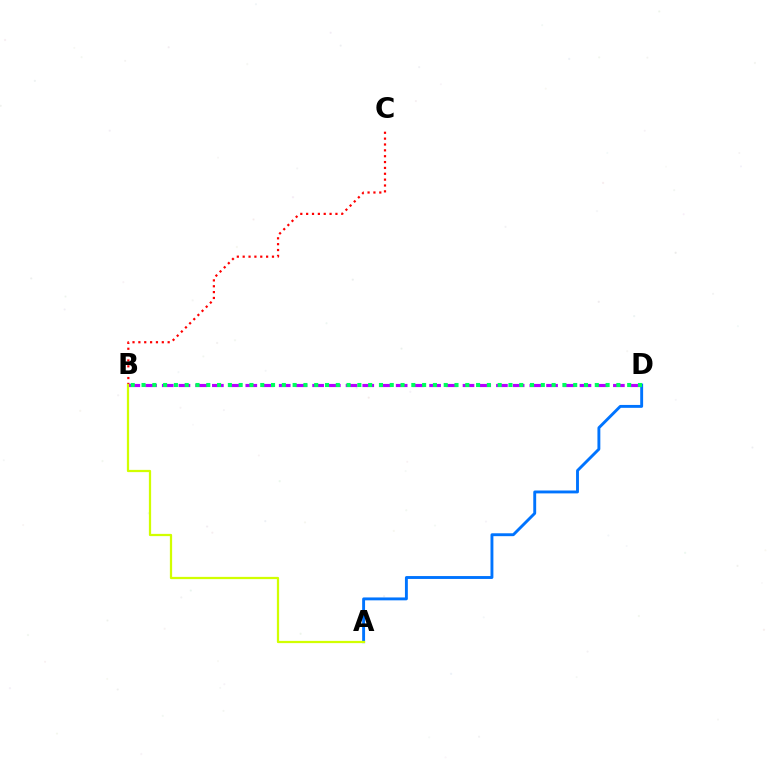{('B', 'C'): [{'color': '#ff0000', 'line_style': 'dotted', 'thickness': 1.59}], ('B', 'D'): [{'color': '#b900ff', 'line_style': 'dashed', 'thickness': 2.27}, {'color': '#00ff5c', 'line_style': 'dotted', 'thickness': 2.93}], ('A', 'D'): [{'color': '#0074ff', 'line_style': 'solid', 'thickness': 2.08}], ('A', 'B'): [{'color': '#d1ff00', 'line_style': 'solid', 'thickness': 1.62}]}